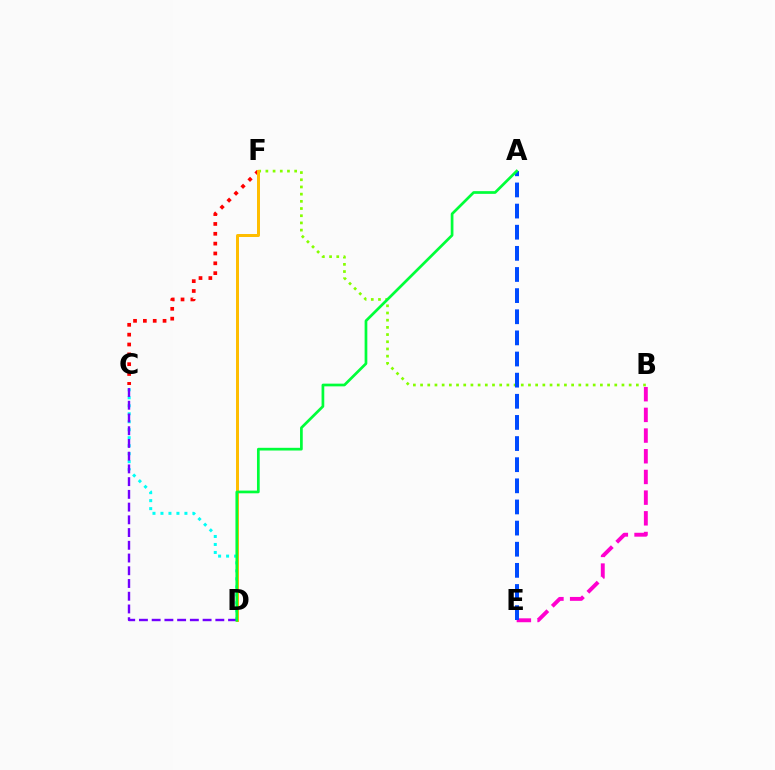{('C', 'D'): [{'color': '#00fff6', 'line_style': 'dotted', 'thickness': 2.17}, {'color': '#7200ff', 'line_style': 'dashed', 'thickness': 1.73}], ('C', 'F'): [{'color': '#ff0000', 'line_style': 'dotted', 'thickness': 2.67}], ('B', 'F'): [{'color': '#84ff00', 'line_style': 'dotted', 'thickness': 1.95}], ('B', 'E'): [{'color': '#ff00cf', 'line_style': 'dashed', 'thickness': 2.81}], ('D', 'F'): [{'color': '#ffbd00', 'line_style': 'solid', 'thickness': 2.15}], ('A', 'E'): [{'color': '#004bff', 'line_style': 'dashed', 'thickness': 2.87}], ('A', 'D'): [{'color': '#00ff39', 'line_style': 'solid', 'thickness': 1.95}]}